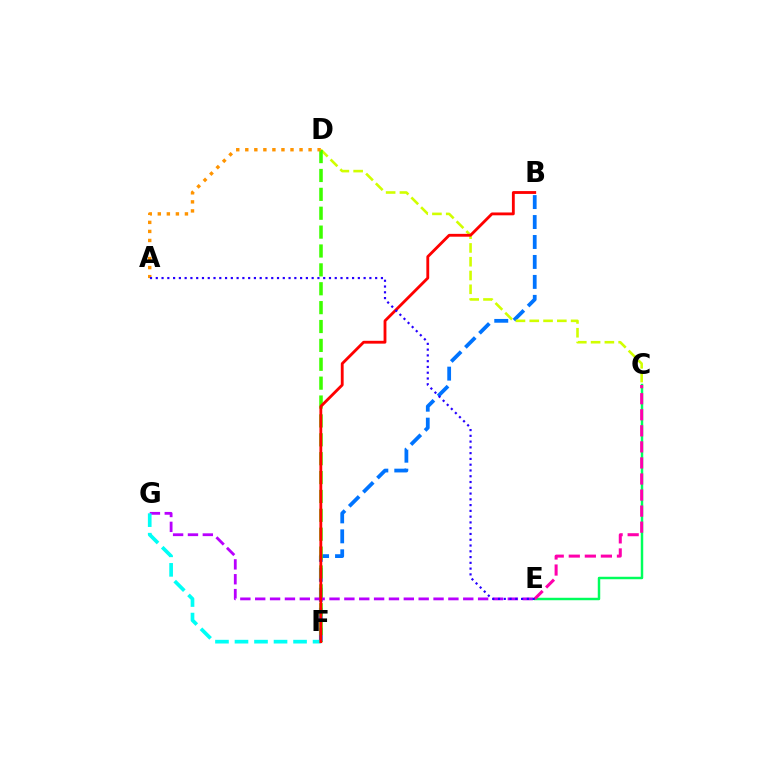{('B', 'F'): [{'color': '#0074ff', 'line_style': 'dashed', 'thickness': 2.71}, {'color': '#ff0000', 'line_style': 'solid', 'thickness': 2.04}], ('C', 'D'): [{'color': '#d1ff00', 'line_style': 'dashed', 'thickness': 1.87}], ('C', 'E'): [{'color': '#00ff5c', 'line_style': 'solid', 'thickness': 1.77}, {'color': '#ff00ac', 'line_style': 'dashed', 'thickness': 2.18}], ('E', 'G'): [{'color': '#b900ff', 'line_style': 'dashed', 'thickness': 2.02}], ('D', 'F'): [{'color': '#3dff00', 'line_style': 'dashed', 'thickness': 2.56}], ('F', 'G'): [{'color': '#00fff6', 'line_style': 'dashed', 'thickness': 2.65}], ('A', 'D'): [{'color': '#ff9400', 'line_style': 'dotted', 'thickness': 2.46}], ('A', 'E'): [{'color': '#2500ff', 'line_style': 'dotted', 'thickness': 1.57}]}